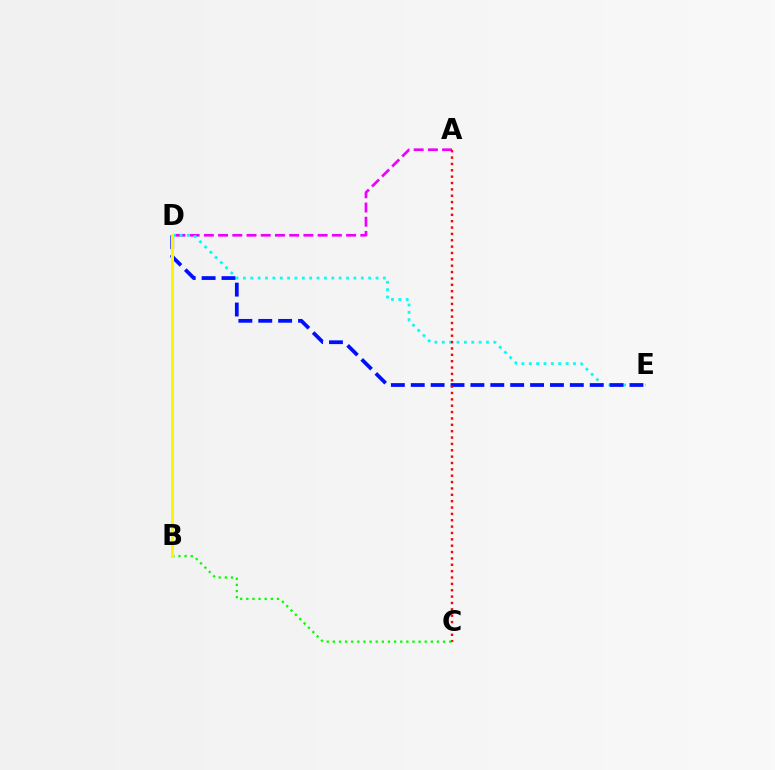{('A', 'D'): [{'color': '#ee00ff', 'line_style': 'dashed', 'thickness': 1.93}], ('D', 'E'): [{'color': '#00fff6', 'line_style': 'dotted', 'thickness': 2.0}, {'color': '#0010ff', 'line_style': 'dashed', 'thickness': 2.7}], ('A', 'C'): [{'color': '#ff0000', 'line_style': 'dotted', 'thickness': 1.73}], ('B', 'C'): [{'color': '#08ff00', 'line_style': 'dotted', 'thickness': 1.66}], ('B', 'D'): [{'color': '#fcf500', 'line_style': 'solid', 'thickness': 2.18}]}